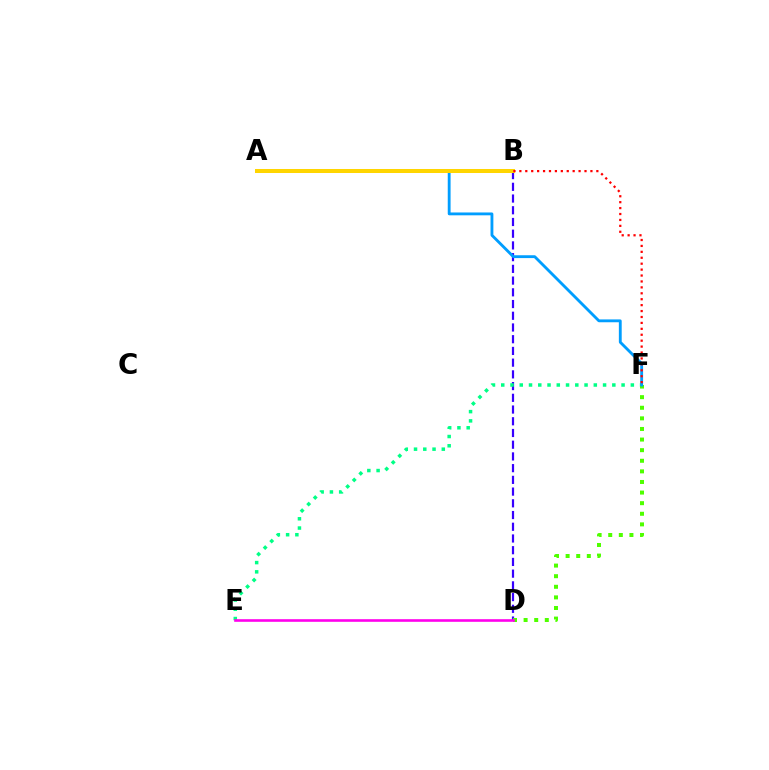{('B', 'D'): [{'color': '#3700ff', 'line_style': 'dashed', 'thickness': 1.59}], ('E', 'F'): [{'color': '#00ff86', 'line_style': 'dotted', 'thickness': 2.52}], ('D', 'F'): [{'color': '#4fff00', 'line_style': 'dotted', 'thickness': 2.88}], ('A', 'F'): [{'color': '#009eff', 'line_style': 'solid', 'thickness': 2.05}], ('D', 'E'): [{'color': '#ff00ed', 'line_style': 'solid', 'thickness': 1.88}], ('A', 'B'): [{'color': '#ffd500', 'line_style': 'solid', 'thickness': 2.88}], ('B', 'F'): [{'color': '#ff0000', 'line_style': 'dotted', 'thickness': 1.61}]}